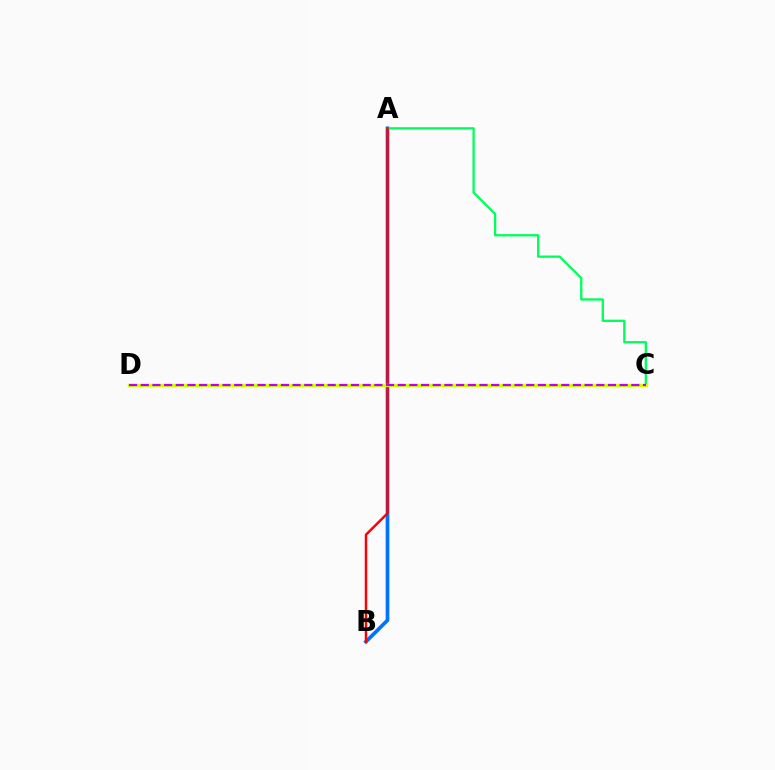{('A', 'B'): [{'color': '#0074ff', 'line_style': 'solid', 'thickness': 2.66}, {'color': '#ff0000', 'line_style': 'solid', 'thickness': 1.76}], ('A', 'C'): [{'color': '#00ff5c', 'line_style': 'solid', 'thickness': 1.66}], ('C', 'D'): [{'color': '#d1ff00', 'line_style': 'solid', 'thickness': 2.4}, {'color': '#b900ff', 'line_style': 'dashed', 'thickness': 1.59}]}